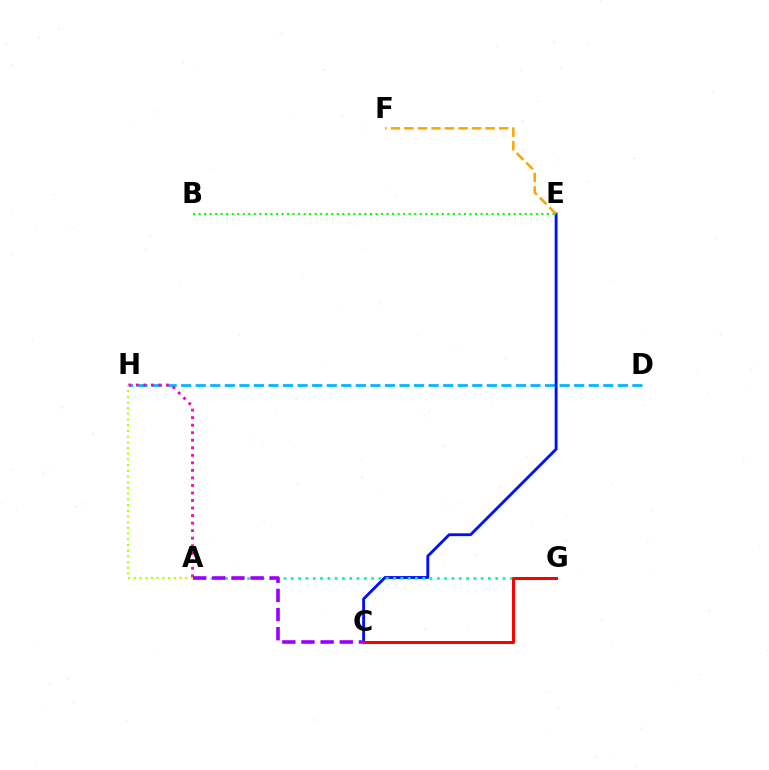{('D', 'H'): [{'color': '#00b5ff', 'line_style': 'dashed', 'thickness': 1.98}], ('C', 'E'): [{'color': '#0010ff', 'line_style': 'solid', 'thickness': 2.06}], ('A', 'G'): [{'color': '#00ff9d', 'line_style': 'dotted', 'thickness': 1.98}], ('A', 'H'): [{'color': '#ff00bd', 'line_style': 'dotted', 'thickness': 2.05}, {'color': '#b3ff00', 'line_style': 'dotted', 'thickness': 1.55}], ('A', 'C'): [{'color': '#9b00ff', 'line_style': 'dashed', 'thickness': 2.6}], ('C', 'G'): [{'color': '#ff0000', 'line_style': 'solid', 'thickness': 2.16}], ('E', 'F'): [{'color': '#ffa500', 'line_style': 'dashed', 'thickness': 1.84}], ('B', 'E'): [{'color': '#08ff00', 'line_style': 'dotted', 'thickness': 1.5}]}